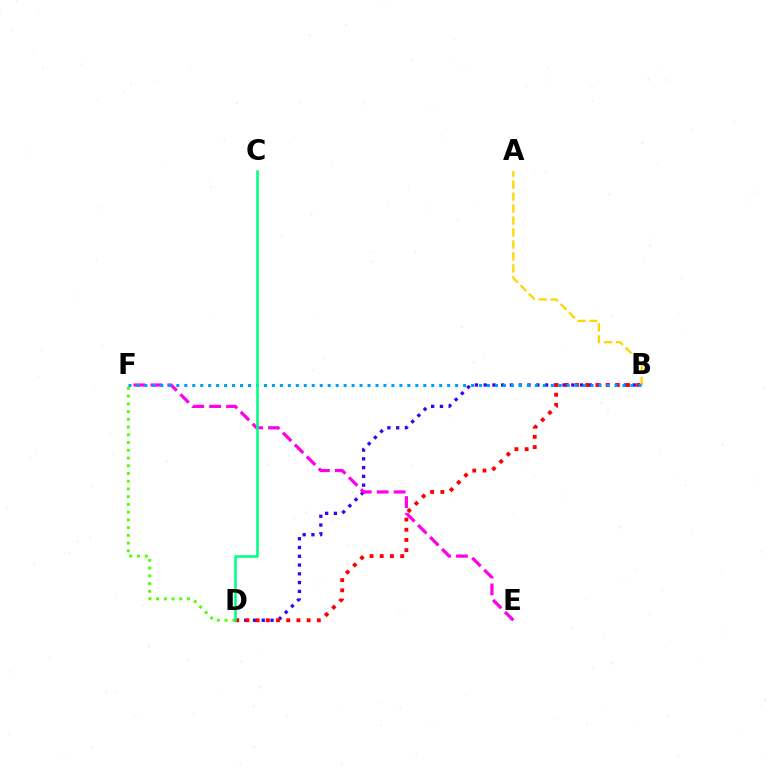{('A', 'B'): [{'color': '#ffd500', 'line_style': 'dashed', 'thickness': 1.62}], ('B', 'D'): [{'color': '#3700ff', 'line_style': 'dotted', 'thickness': 2.38}, {'color': '#ff0000', 'line_style': 'dotted', 'thickness': 2.77}], ('E', 'F'): [{'color': '#ff00ed', 'line_style': 'dashed', 'thickness': 2.3}], ('D', 'F'): [{'color': '#4fff00', 'line_style': 'dotted', 'thickness': 2.1}], ('B', 'F'): [{'color': '#009eff', 'line_style': 'dotted', 'thickness': 2.16}], ('C', 'D'): [{'color': '#00ff86', 'line_style': 'solid', 'thickness': 1.84}]}